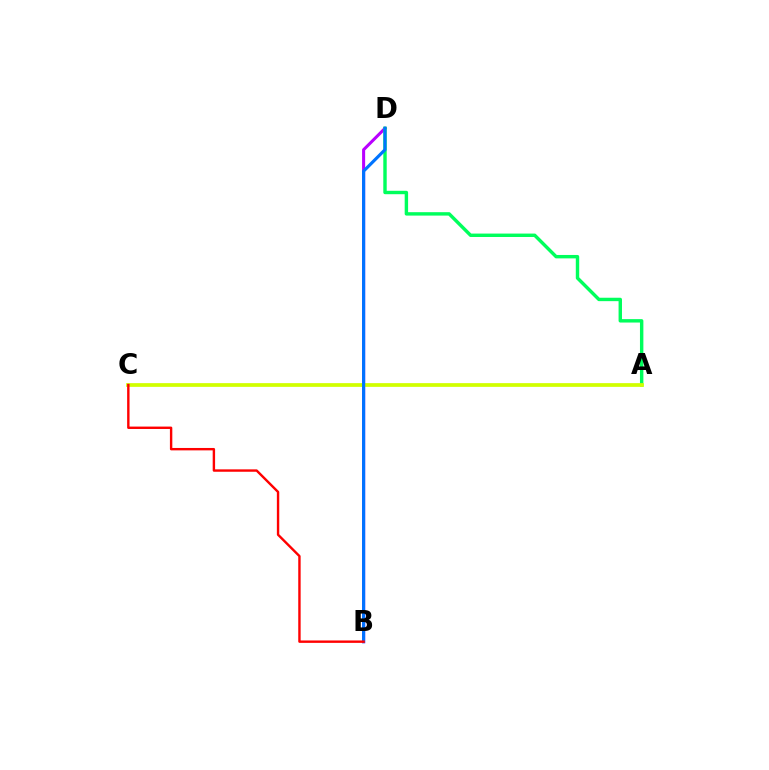{('B', 'D'): [{'color': '#b900ff', 'line_style': 'solid', 'thickness': 2.2}, {'color': '#0074ff', 'line_style': 'solid', 'thickness': 2.26}], ('A', 'D'): [{'color': '#00ff5c', 'line_style': 'solid', 'thickness': 2.46}], ('A', 'C'): [{'color': '#d1ff00', 'line_style': 'solid', 'thickness': 2.68}], ('B', 'C'): [{'color': '#ff0000', 'line_style': 'solid', 'thickness': 1.73}]}